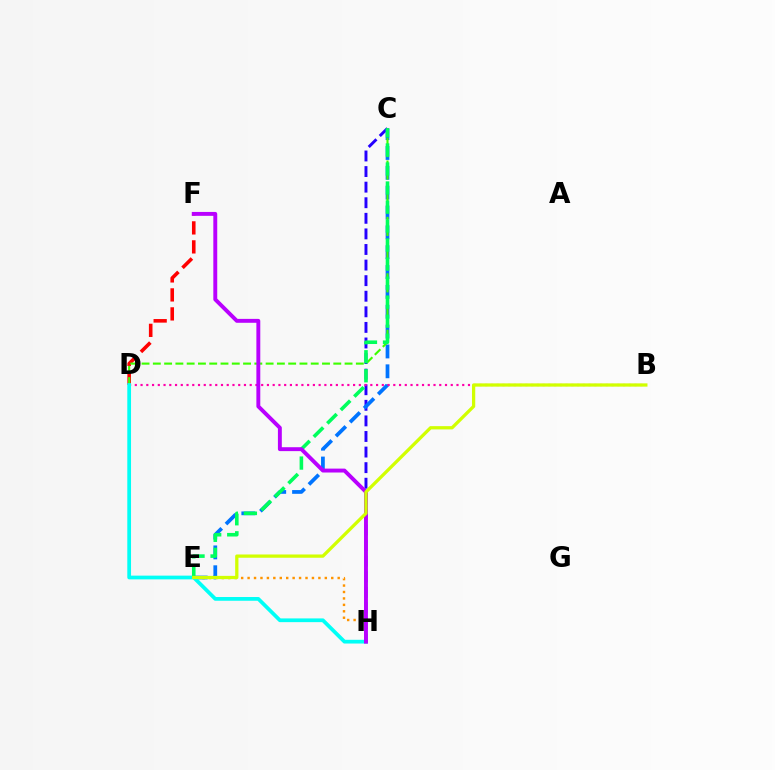{('C', 'H'): [{'color': '#2500ff', 'line_style': 'dashed', 'thickness': 2.12}], ('D', 'F'): [{'color': '#ff0000', 'line_style': 'dashed', 'thickness': 2.58}], ('E', 'H'): [{'color': '#ff9400', 'line_style': 'dotted', 'thickness': 1.75}], ('C', 'E'): [{'color': '#0074ff', 'line_style': 'dashed', 'thickness': 2.7}, {'color': '#00ff5c', 'line_style': 'dashed', 'thickness': 2.58}], ('C', 'D'): [{'color': '#3dff00', 'line_style': 'dashed', 'thickness': 1.53}], ('B', 'D'): [{'color': '#ff00ac', 'line_style': 'dotted', 'thickness': 1.56}], ('D', 'H'): [{'color': '#00fff6', 'line_style': 'solid', 'thickness': 2.69}], ('F', 'H'): [{'color': '#b900ff', 'line_style': 'solid', 'thickness': 2.81}], ('B', 'E'): [{'color': '#d1ff00', 'line_style': 'solid', 'thickness': 2.35}]}